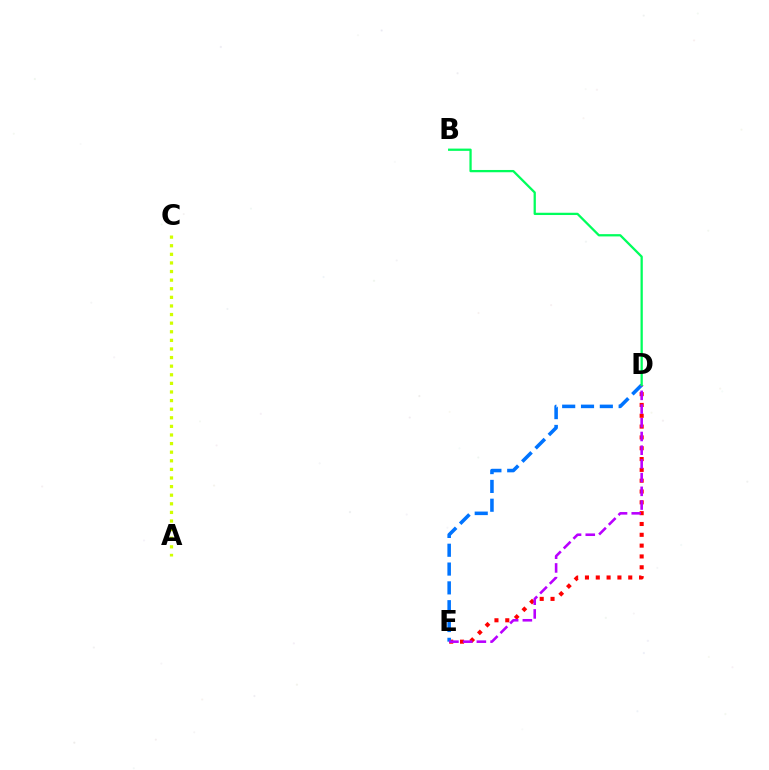{('D', 'E'): [{'color': '#ff0000', 'line_style': 'dotted', 'thickness': 2.94}, {'color': '#0074ff', 'line_style': 'dashed', 'thickness': 2.56}, {'color': '#b900ff', 'line_style': 'dashed', 'thickness': 1.86}], ('A', 'C'): [{'color': '#d1ff00', 'line_style': 'dotted', 'thickness': 2.34}], ('B', 'D'): [{'color': '#00ff5c', 'line_style': 'solid', 'thickness': 1.64}]}